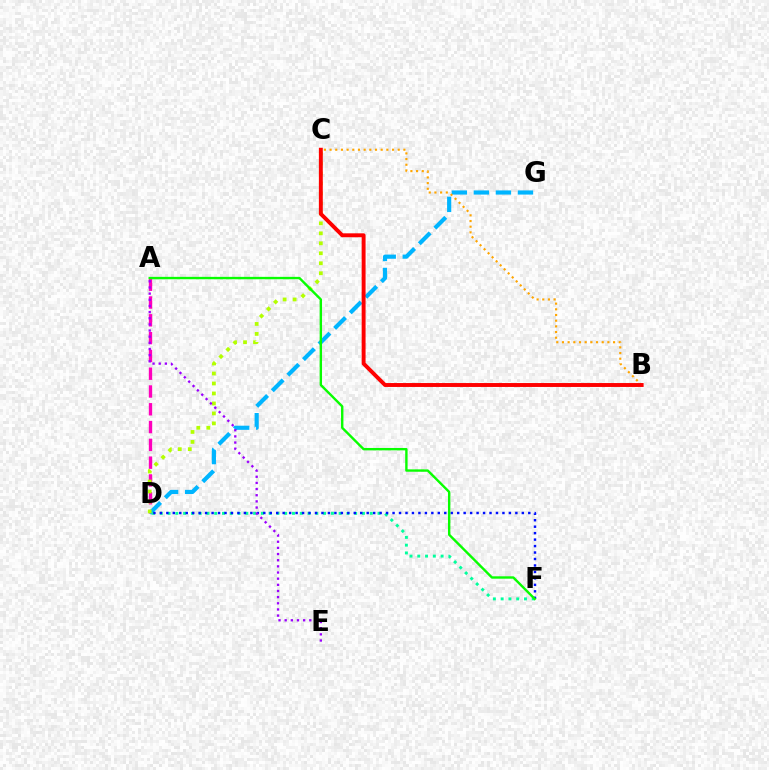{('A', 'D'): [{'color': '#ff00bd', 'line_style': 'dashed', 'thickness': 2.42}], ('D', 'G'): [{'color': '#00b5ff', 'line_style': 'dashed', 'thickness': 2.99}], ('D', 'F'): [{'color': '#00ff9d', 'line_style': 'dotted', 'thickness': 2.11}, {'color': '#0010ff', 'line_style': 'dotted', 'thickness': 1.76}], ('C', 'D'): [{'color': '#b3ff00', 'line_style': 'dotted', 'thickness': 2.71}], ('B', 'C'): [{'color': '#ffa500', 'line_style': 'dotted', 'thickness': 1.54}, {'color': '#ff0000', 'line_style': 'solid', 'thickness': 2.82}], ('A', 'E'): [{'color': '#9b00ff', 'line_style': 'dotted', 'thickness': 1.67}], ('A', 'F'): [{'color': '#08ff00', 'line_style': 'solid', 'thickness': 1.72}]}